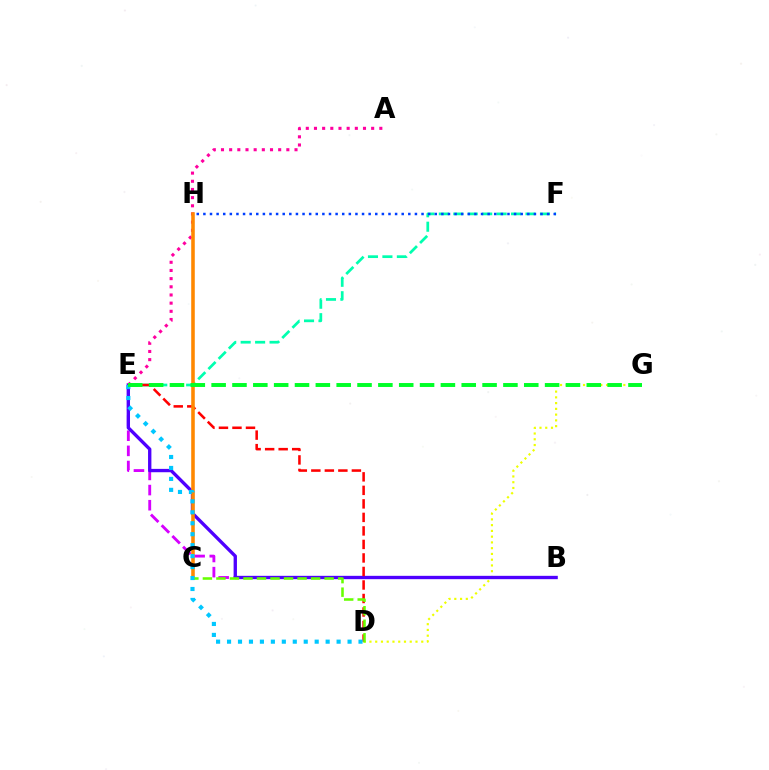{('D', 'G'): [{'color': '#eeff00', 'line_style': 'dotted', 'thickness': 1.56}], ('B', 'E'): [{'color': '#d600ff', 'line_style': 'dashed', 'thickness': 2.06}, {'color': '#4f00ff', 'line_style': 'solid', 'thickness': 2.41}], ('A', 'E'): [{'color': '#ff00a0', 'line_style': 'dotted', 'thickness': 2.22}], ('E', 'F'): [{'color': '#00ffaf', 'line_style': 'dashed', 'thickness': 1.96}], ('D', 'E'): [{'color': '#ff0000', 'line_style': 'dashed', 'thickness': 1.84}, {'color': '#00c7ff', 'line_style': 'dotted', 'thickness': 2.98}], ('C', 'H'): [{'color': '#ff8800', 'line_style': 'solid', 'thickness': 2.56}], ('F', 'H'): [{'color': '#003fff', 'line_style': 'dotted', 'thickness': 1.8}], ('C', 'D'): [{'color': '#66ff00', 'line_style': 'dashed', 'thickness': 1.84}], ('E', 'G'): [{'color': '#00ff27', 'line_style': 'dashed', 'thickness': 2.83}]}